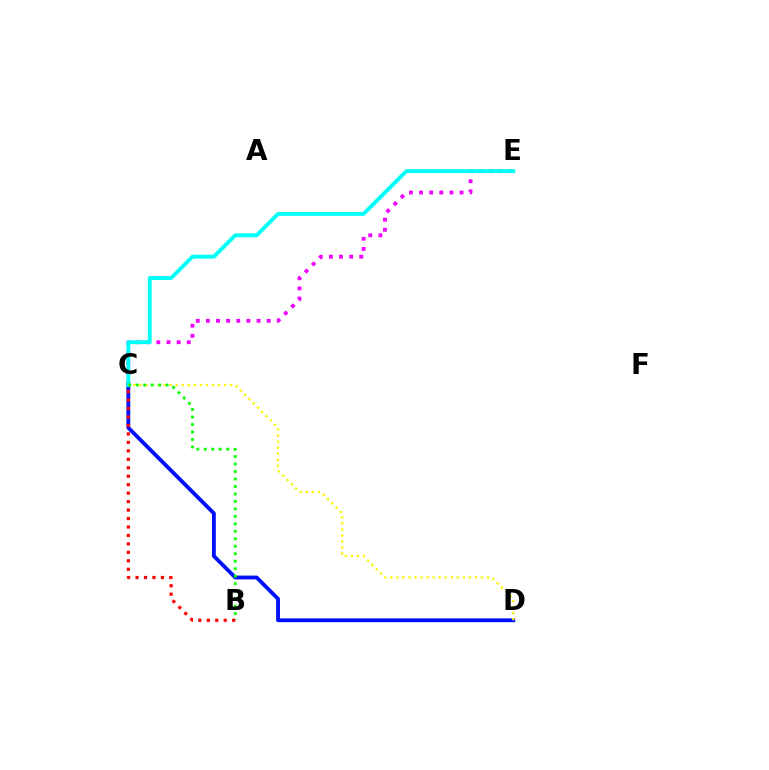{('C', 'E'): [{'color': '#ee00ff', 'line_style': 'dotted', 'thickness': 2.75}, {'color': '#00fff6', 'line_style': 'solid', 'thickness': 2.78}], ('C', 'D'): [{'color': '#0010ff', 'line_style': 'solid', 'thickness': 2.76}, {'color': '#fcf500', 'line_style': 'dotted', 'thickness': 1.64}], ('B', 'C'): [{'color': '#08ff00', 'line_style': 'dotted', 'thickness': 2.03}, {'color': '#ff0000', 'line_style': 'dotted', 'thickness': 2.3}]}